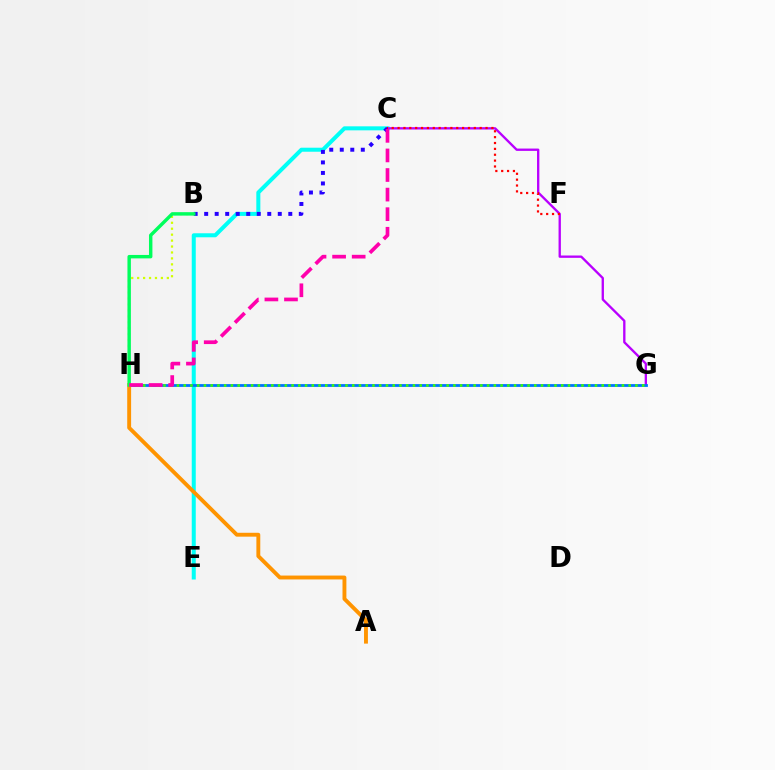{('C', 'E'): [{'color': '#00fff6', 'line_style': 'solid', 'thickness': 2.89}], ('C', 'G'): [{'color': '#b900ff', 'line_style': 'solid', 'thickness': 1.68}], ('G', 'H'): [{'color': '#0074ff', 'line_style': 'solid', 'thickness': 2.01}, {'color': '#3dff00', 'line_style': 'dotted', 'thickness': 1.83}], ('B', 'H'): [{'color': '#d1ff00', 'line_style': 'dotted', 'thickness': 1.61}, {'color': '#00ff5c', 'line_style': 'solid', 'thickness': 2.47}], ('A', 'H'): [{'color': '#ff9400', 'line_style': 'solid', 'thickness': 2.8}], ('B', 'C'): [{'color': '#2500ff', 'line_style': 'dotted', 'thickness': 2.86}], ('C', 'F'): [{'color': '#ff0000', 'line_style': 'dotted', 'thickness': 1.59}], ('C', 'H'): [{'color': '#ff00ac', 'line_style': 'dashed', 'thickness': 2.66}]}